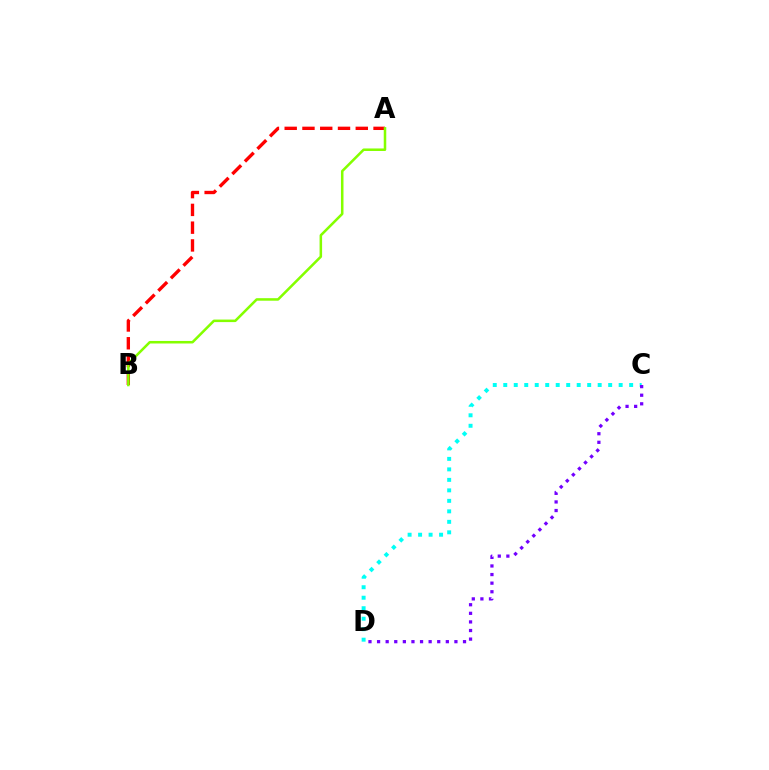{('C', 'D'): [{'color': '#00fff6', 'line_style': 'dotted', 'thickness': 2.85}, {'color': '#7200ff', 'line_style': 'dotted', 'thickness': 2.34}], ('A', 'B'): [{'color': '#ff0000', 'line_style': 'dashed', 'thickness': 2.41}, {'color': '#84ff00', 'line_style': 'solid', 'thickness': 1.82}]}